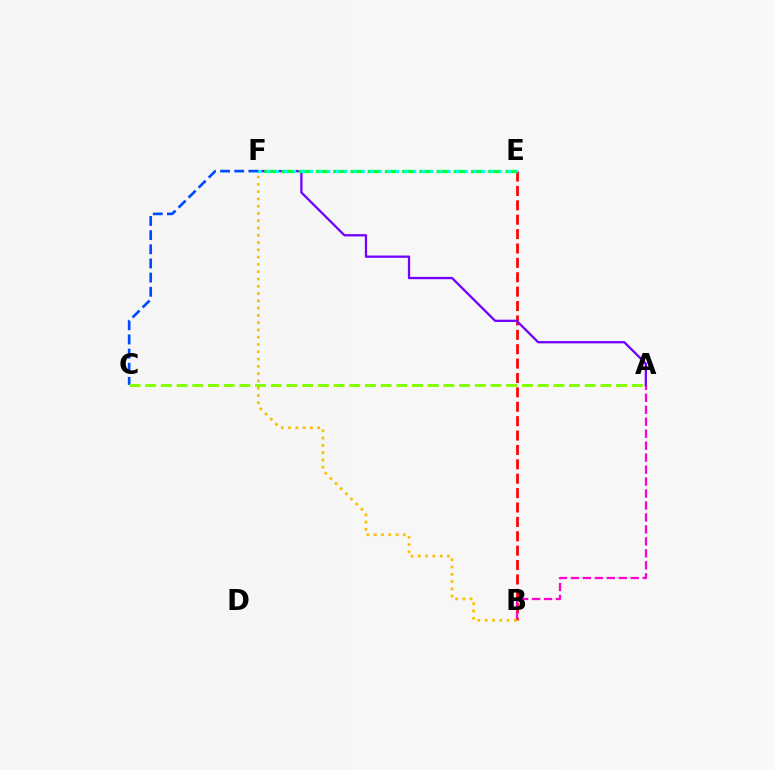{('B', 'E'): [{'color': '#ff0000', 'line_style': 'dashed', 'thickness': 1.95}], ('A', 'B'): [{'color': '#ff00cf', 'line_style': 'dashed', 'thickness': 1.63}], ('A', 'F'): [{'color': '#7200ff', 'line_style': 'solid', 'thickness': 1.65}], ('C', 'F'): [{'color': '#004bff', 'line_style': 'dashed', 'thickness': 1.92}], ('A', 'C'): [{'color': '#84ff00', 'line_style': 'dashed', 'thickness': 2.13}], ('B', 'F'): [{'color': '#ffbd00', 'line_style': 'dotted', 'thickness': 1.98}], ('E', 'F'): [{'color': '#00ff39', 'line_style': 'dashed', 'thickness': 2.34}, {'color': '#00fff6', 'line_style': 'dotted', 'thickness': 2.33}]}